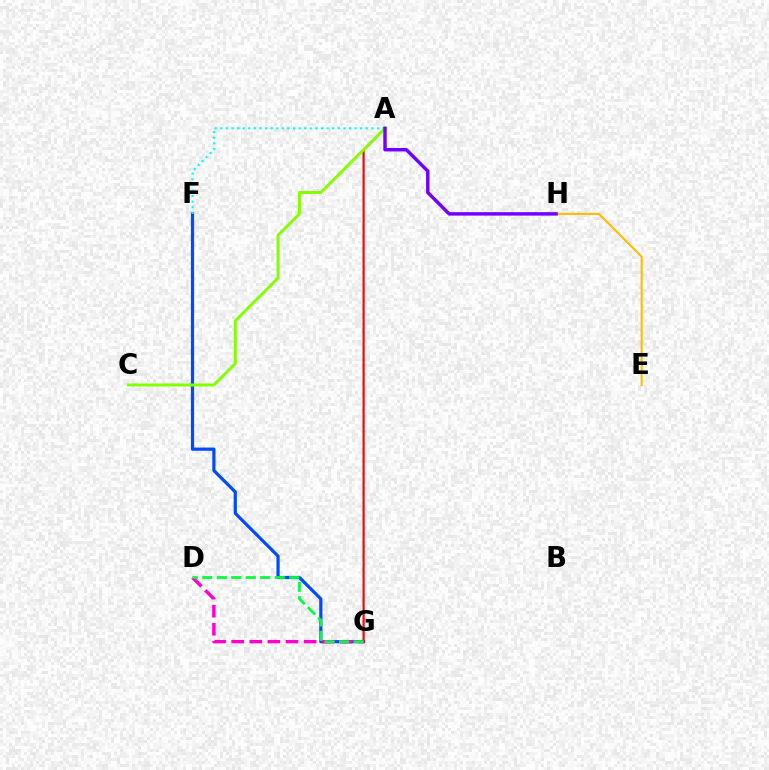{('F', 'G'): [{'color': '#004bff', 'line_style': 'solid', 'thickness': 2.31}], ('A', 'G'): [{'color': '#ff0000', 'line_style': 'solid', 'thickness': 1.54}], ('E', 'H'): [{'color': '#ffbd00', 'line_style': 'solid', 'thickness': 1.53}], ('A', 'C'): [{'color': '#84ff00', 'line_style': 'solid', 'thickness': 2.14}], ('D', 'G'): [{'color': '#ff00cf', 'line_style': 'dashed', 'thickness': 2.46}, {'color': '#00ff39', 'line_style': 'dashed', 'thickness': 1.97}], ('A', 'F'): [{'color': '#00fff6', 'line_style': 'dotted', 'thickness': 1.52}], ('A', 'H'): [{'color': '#7200ff', 'line_style': 'solid', 'thickness': 2.47}]}